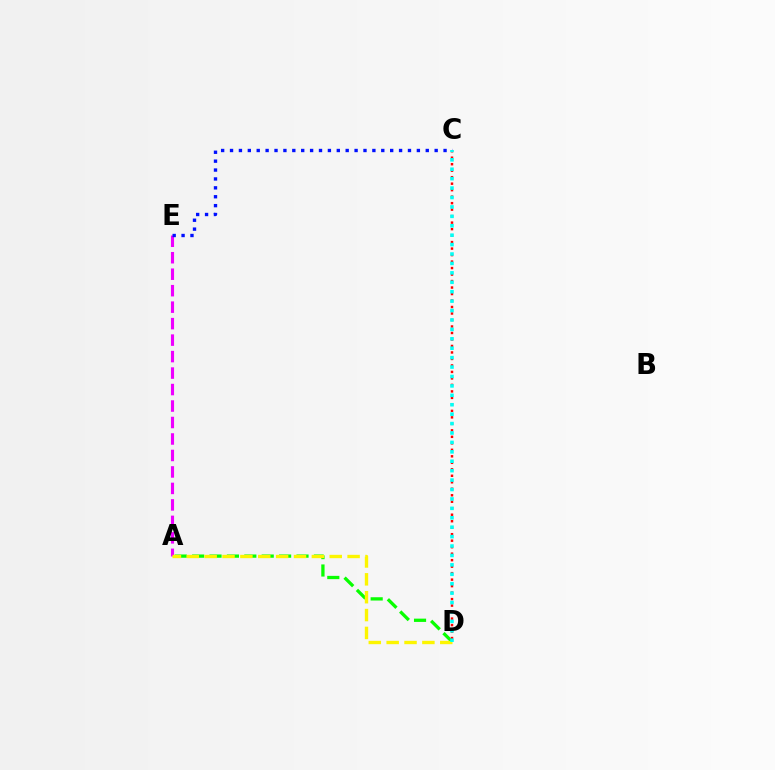{('A', 'D'): [{'color': '#08ff00', 'line_style': 'dashed', 'thickness': 2.36}, {'color': '#fcf500', 'line_style': 'dashed', 'thickness': 2.43}], ('A', 'E'): [{'color': '#ee00ff', 'line_style': 'dashed', 'thickness': 2.24}], ('C', 'D'): [{'color': '#ff0000', 'line_style': 'dotted', 'thickness': 1.76}, {'color': '#00fff6', 'line_style': 'dotted', 'thickness': 2.56}], ('C', 'E'): [{'color': '#0010ff', 'line_style': 'dotted', 'thickness': 2.42}]}